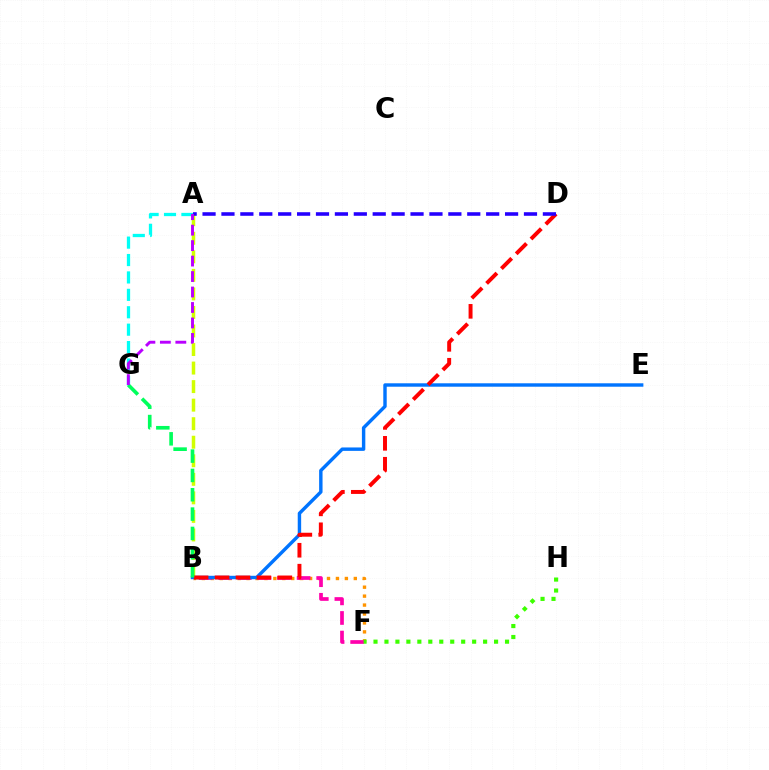{('B', 'F'): [{'color': '#ff9400', 'line_style': 'dotted', 'thickness': 2.43}, {'color': '#ff00ac', 'line_style': 'dashed', 'thickness': 2.66}], ('A', 'B'): [{'color': '#d1ff00', 'line_style': 'dashed', 'thickness': 2.52}], ('B', 'E'): [{'color': '#0074ff', 'line_style': 'solid', 'thickness': 2.46}], ('B', 'D'): [{'color': '#ff0000', 'line_style': 'dashed', 'thickness': 2.84}], ('A', 'G'): [{'color': '#00fff6', 'line_style': 'dashed', 'thickness': 2.37}, {'color': '#b900ff', 'line_style': 'dashed', 'thickness': 2.1}], ('F', 'H'): [{'color': '#3dff00', 'line_style': 'dotted', 'thickness': 2.98}], ('A', 'D'): [{'color': '#2500ff', 'line_style': 'dashed', 'thickness': 2.57}], ('B', 'G'): [{'color': '#00ff5c', 'line_style': 'dashed', 'thickness': 2.63}]}